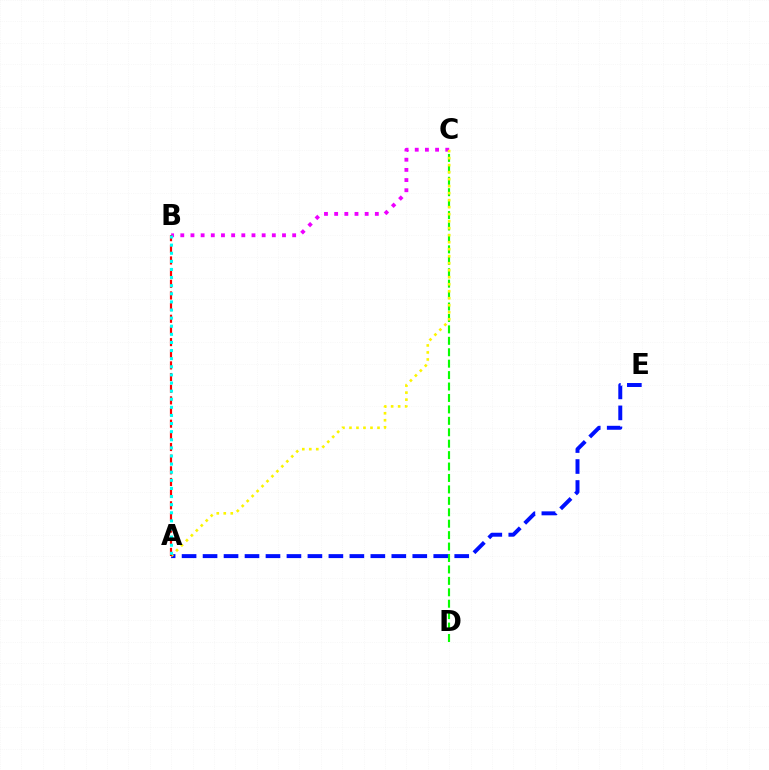{('B', 'C'): [{'color': '#ee00ff', 'line_style': 'dotted', 'thickness': 2.76}], ('C', 'D'): [{'color': '#08ff00', 'line_style': 'dashed', 'thickness': 1.55}], ('A', 'E'): [{'color': '#0010ff', 'line_style': 'dashed', 'thickness': 2.85}], ('A', 'C'): [{'color': '#fcf500', 'line_style': 'dotted', 'thickness': 1.9}], ('A', 'B'): [{'color': '#ff0000', 'line_style': 'dashed', 'thickness': 1.58}, {'color': '#00fff6', 'line_style': 'dotted', 'thickness': 2.2}]}